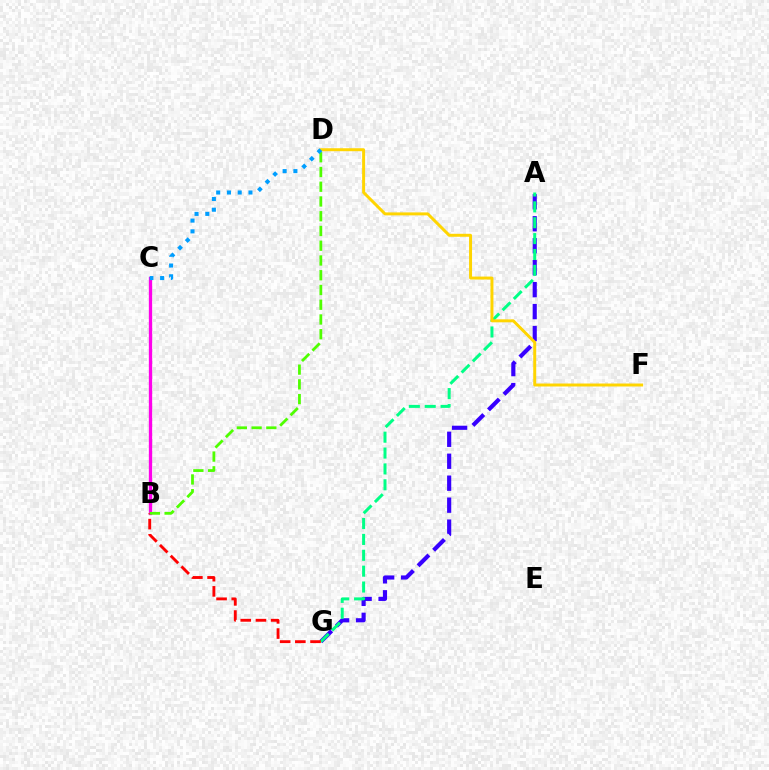{('A', 'G'): [{'color': '#3700ff', 'line_style': 'dashed', 'thickness': 2.98}, {'color': '#00ff86', 'line_style': 'dashed', 'thickness': 2.16}], ('B', 'C'): [{'color': '#ff00ed', 'line_style': 'solid', 'thickness': 2.39}], ('D', 'F'): [{'color': '#ffd500', 'line_style': 'solid', 'thickness': 2.14}], ('B', 'G'): [{'color': '#ff0000', 'line_style': 'dashed', 'thickness': 2.06}], ('B', 'D'): [{'color': '#4fff00', 'line_style': 'dashed', 'thickness': 2.0}], ('C', 'D'): [{'color': '#009eff', 'line_style': 'dotted', 'thickness': 2.92}]}